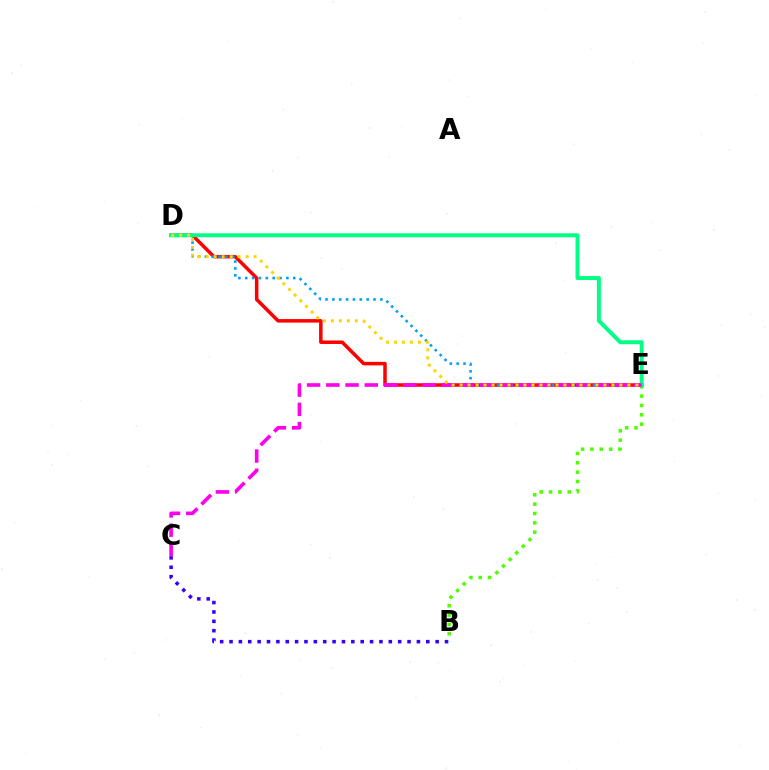{('B', 'C'): [{'color': '#3700ff', 'line_style': 'dotted', 'thickness': 2.55}], ('D', 'E'): [{'color': '#ff0000', 'line_style': 'solid', 'thickness': 2.53}, {'color': '#009eff', 'line_style': 'dotted', 'thickness': 1.86}, {'color': '#00ff86', 'line_style': 'solid', 'thickness': 2.85}, {'color': '#ffd500', 'line_style': 'dotted', 'thickness': 2.17}], ('B', 'E'): [{'color': '#4fff00', 'line_style': 'dotted', 'thickness': 2.54}], ('C', 'E'): [{'color': '#ff00ed', 'line_style': 'dashed', 'thickness': 2.61}]}